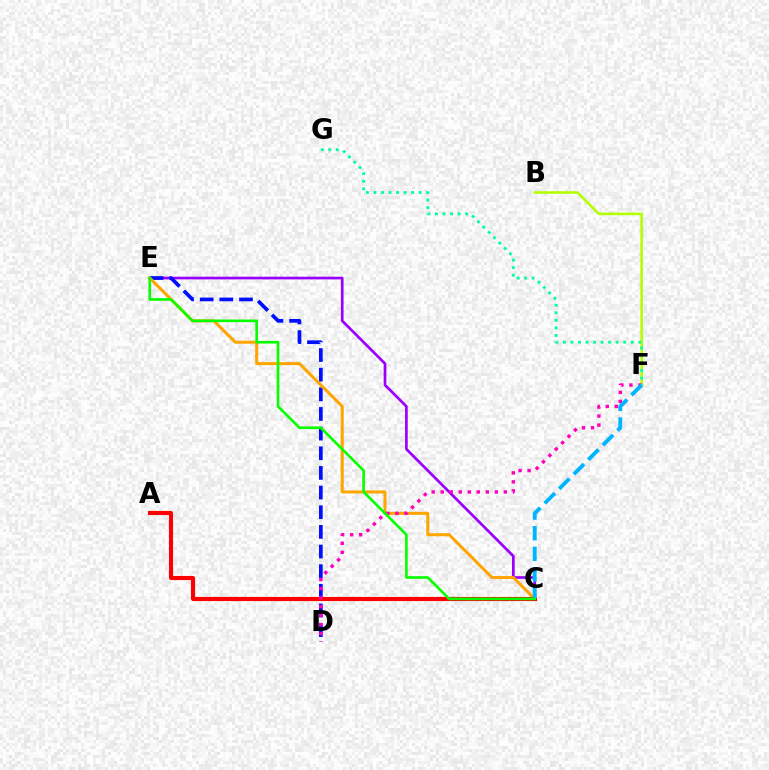{('C', 'E'): [{'color': '#9b00ff', 'line_style': 'solid', 'thickness': 1.94}, {'color': '#ffa500', 'line_style': 'solid', 'thickness': 2.17}, {'color': '#08ff00', 'line_style': 'solid', 'thickness': 1.91}], ('D', 'E'): [{'color': '#0010ff', 'line_style': 'dashed', 'thickness': 2.67}], ('B', 'F'): [{'color': '#b3ff00', 'line_style': 'solid', 'thickness': 1.85}], ('A', 'C'): [{'color': '#ff0000', 'line_style': 'solid', 'thickness': 2.96}], ('D', 'F'): [{'color': '#ff00bd', 'line_style': 'dotted', 'thickness': 2.45}], ('F', 'G'): [{'color': '#00ff9d', 'line_style': 'dotted', 'thickness': 2.05}], ('C', 'F'): [{'color': '#00b5ff', 'line_style': 'dashed', 'thickness': 2.8}]}